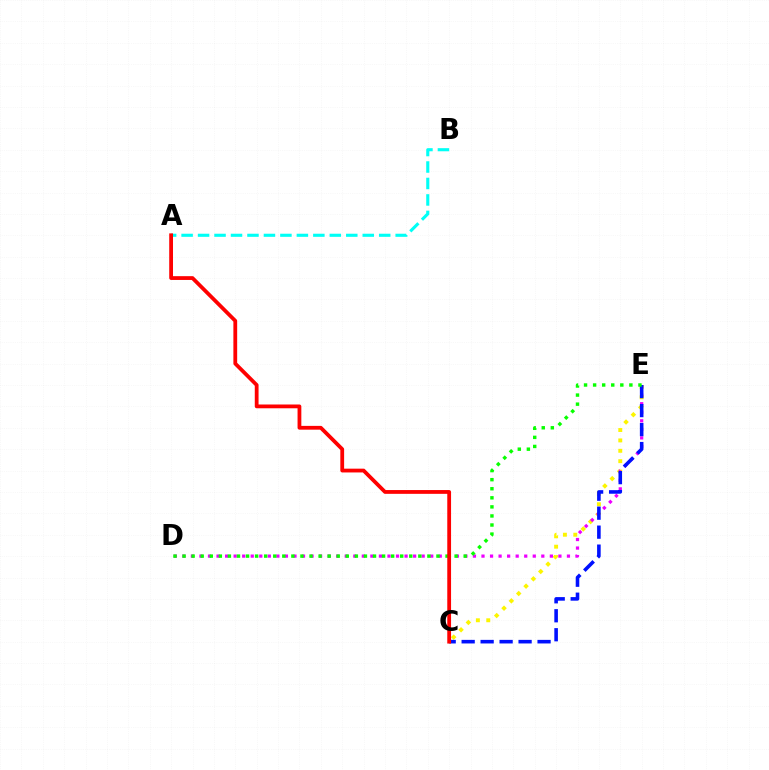{('C', 'E'): [{'color': '#fcf500', 'line_style': 'dotted', 'thickness': 2.82}, {'color': '#0010ff', 'line_style': 'dashed', 'thickness': 2.58}], ('A', 'B'): [{'color': '#00fff6', 'line_style': 'dashed', 'thickness': 2.24}], ('D', 'E'): [{'color': '#ee00ff', 'line_style': 'dotted', 'thickness': 2.32}, {'color': '#08ff00', 'line_style': 'dotted', 'thickness': 2.46}], ('A', 'C'): [{'color': '#ff0000', 'line_style': 'solid', 'thickness': 2.73}]}